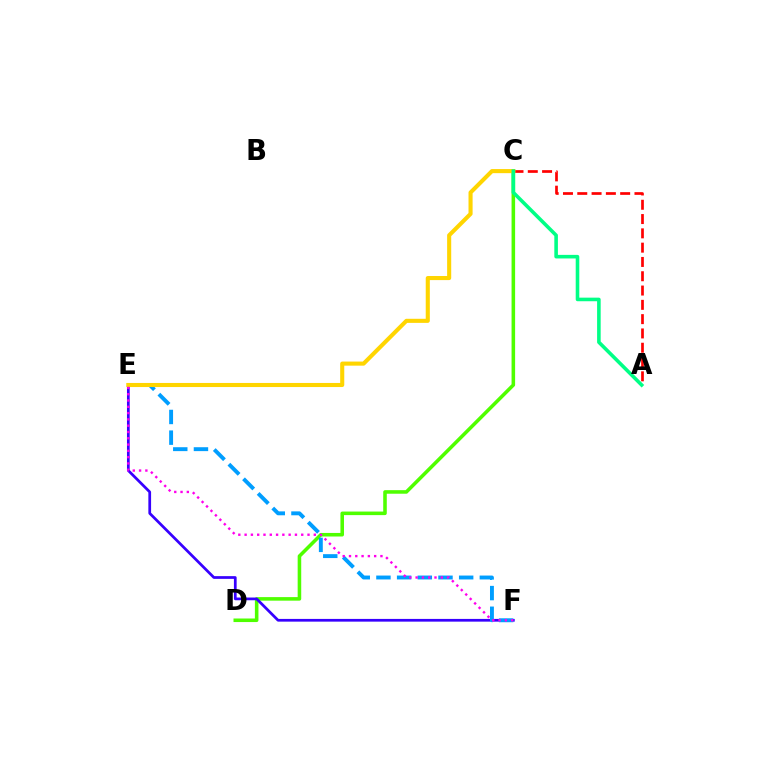{('A', 'C'): [{'color': '#ff0000', 'line_style': 'dashed', 'thickness': 1.94}, {'color': '#00ff86', 'line_style': 'solid', 'thickness': 2.58}], ('C', 'D'): [{'color': '#4fff00', 'line_style': 'solid', 'thickness': 2.56}], ('E', 'F'): [{'color': '#3700ff', 'line_style': 'solid', 'thickness': 1.97}, {'color': '#009eff', 'line_style': 'dashed', 'thickness': 2.81}, {'color': '#ff00ed', 'line_style': 'dotted', 'thickness': 1.71}], ('C', 'E'): [{'color': '#ffd500', 'line_style': 'solid', 'thickness': 2.94}]}